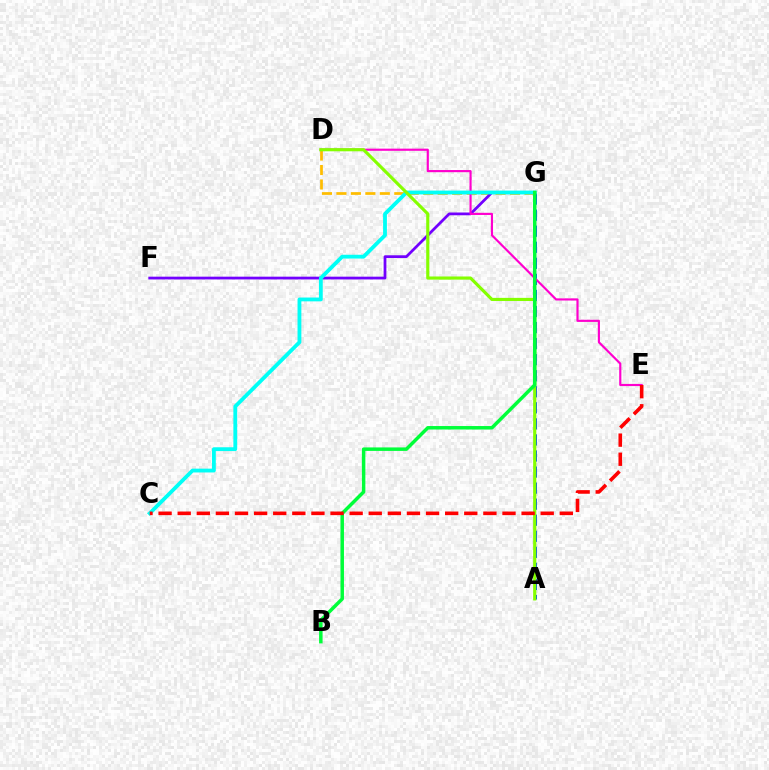{('D', 'G'): [{'color': '#ffbd00', 'line_style': 'dashed', 'thickness': 1.97}], ('A', 'G'): [{'color': '#004bff', 'line_style': 'dashed', 'thickness': 2.18}], ('F', 'G'): [{'color': '#7200ff', 'line_style': 'solid', 'thickness': 1.99}], ('D', 'E'): [{'color': '#ff00cf', 'line_style': 'solid', 'thickness': 1.56}], ('C', 'G'): [{'color': '#00fff6', 'line_style': 'solid', 'thickness': 2.75}], ('A', 'D'): [{'color': '#84ff00', 'line_style': 'solid', 'thickness': 2.26}], ('B', 'G'): [{'color': '#00ff39', 'line_style': 'solid', 'thickness': 2.51}], ('C', 'E'): [{'color': '#ff0000', 'line_style': 'dashed', 'thickness': 2.6}]}